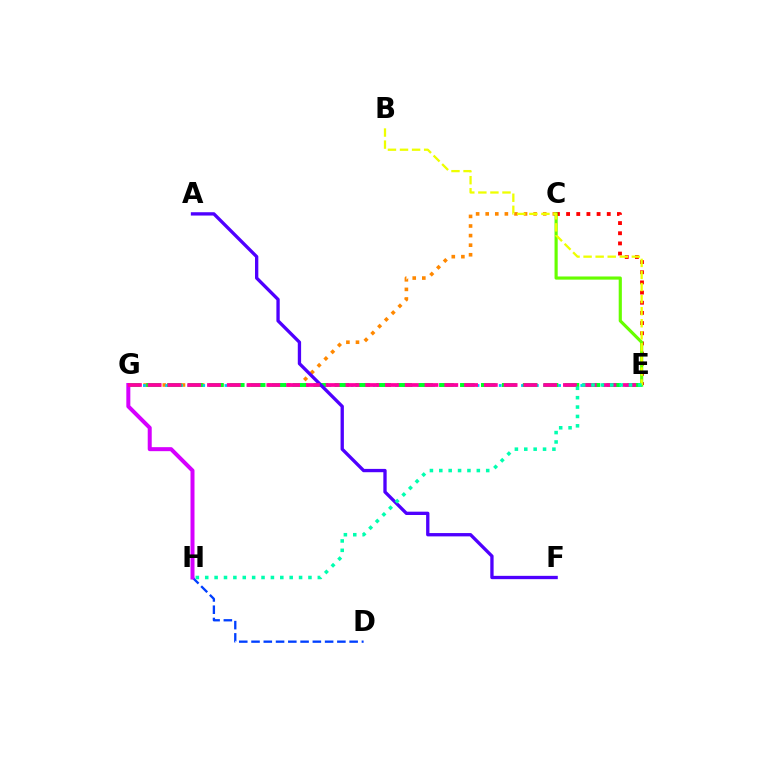{('C', 'G'): [{'color': '#ff8800', 'line_style': 'dotted', 'thickness': 2.6}], ('C', 'E'): [{'color': '#ff0000', 'line_style': 'dotted', 'thickness': 2.76}, {'color': '#66ff00', 'line_style': 'solid', 'thickness': 2.28}], ('E', 'G'): [{'color': '#00c7ff', 'line_style': 'dotted', 'thickness': 2.01}, {'color': '#00ff27', 'line_style': 'dashed', 'thickness': 2.84}, {'color': '#ff00a0', 'line_style': 'dashed', 'thickness': 2.69}], ('A', 'F'): [{'color': '#4f00ff', 'line_style': 'solid', 'thickness': 2.39}], ('D', 'H'): [{'color': '#003fff', 'line_style': 'dashed', 'thickness': 1.67}], ('G', 'H'): [{'color': '#d600ff', 'line_style': 'solid', 'thickness': 2.88}], ('B', 'E'): [{'color': '#eeff00', 'line_style': 'dashed', 'thickness': 1.64}], ('E', 'H'): [{'color': '#00ffaf', 'line_style': 'dotted', 'thickness': 2.55}]}